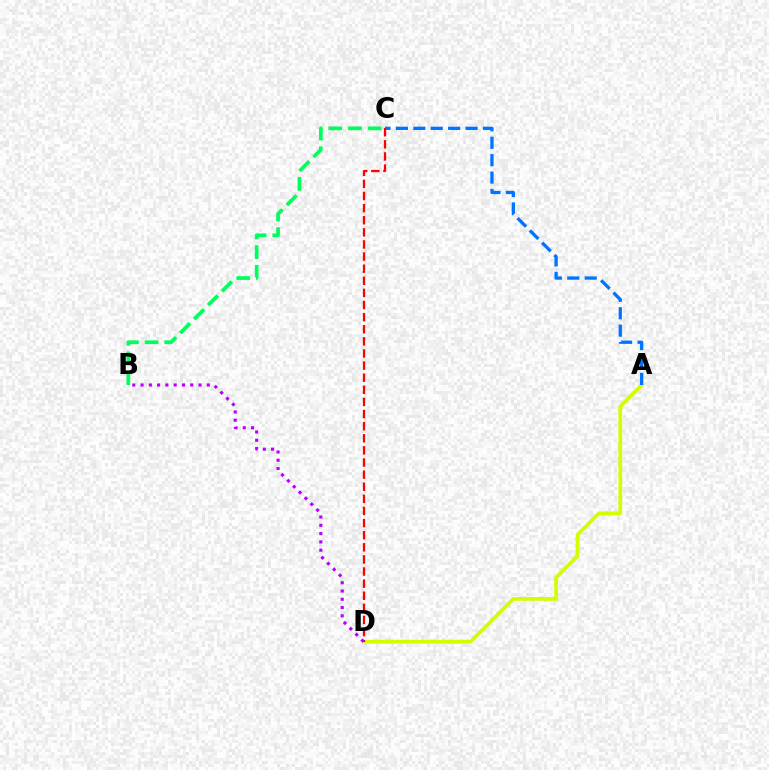{('A', 'D'): [{'color': '#d1ff00', 'line_style': 'solid', 'thickness': 2.69}], ('A', 'C'): [{'color': '#0074ff', 'line_style': 'dashed', 'thickness': 2.37}], ('B', 'C'): [{'color': '#00ff5c', 'line_style': 'dashed', 'thickness': 2.68}], ('C', 'D'): [{'color': '#ff0000', 'line_style': 'dashed', 'thickness': 1.65}], ('B', 'D'): [{'color': '#b900ff', 'line_style': 'dotted', 'thickness': 2.25}]}